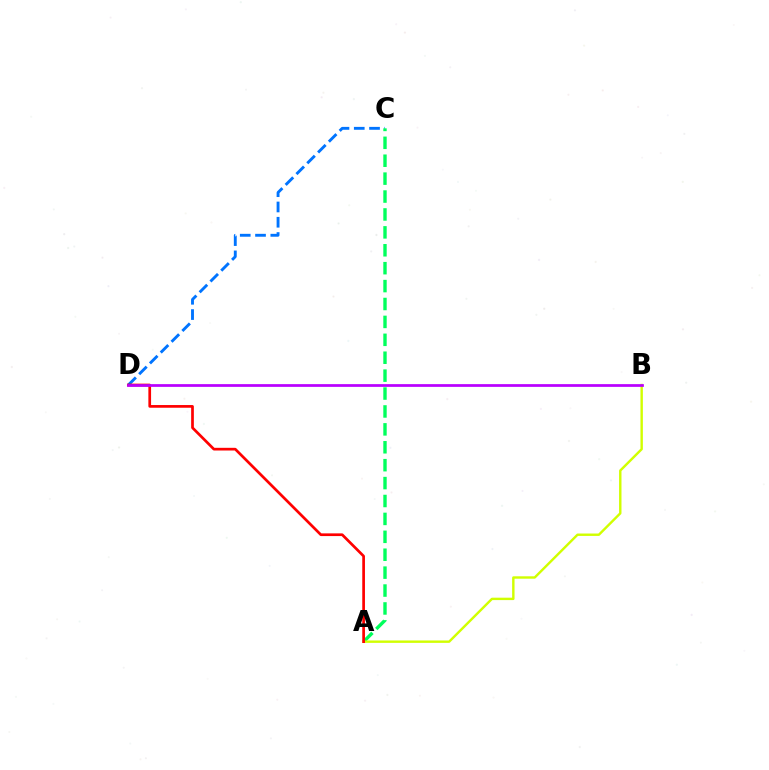{('C', 'D'): [{'color': '#0074ff', 'line_style': 'dashed', 'thickness': 2.08}], ('A', 'C'): [{'color': '#00ff5c', 'line_style': 'dashed', 'thickness': 2.43}], ('A', 'B'): [{'color': '#d1ff00', 'line_style': 'solid', 'thickness': 1.74}], ('A', 'D'): [{'color': '#ff0000', 'line_style': 'solid', 'thickness': 1.94}], ('B', 'D'): [{'color': '#b900ff', 'line_style': 'solid', 'thickness': 1.98}]}